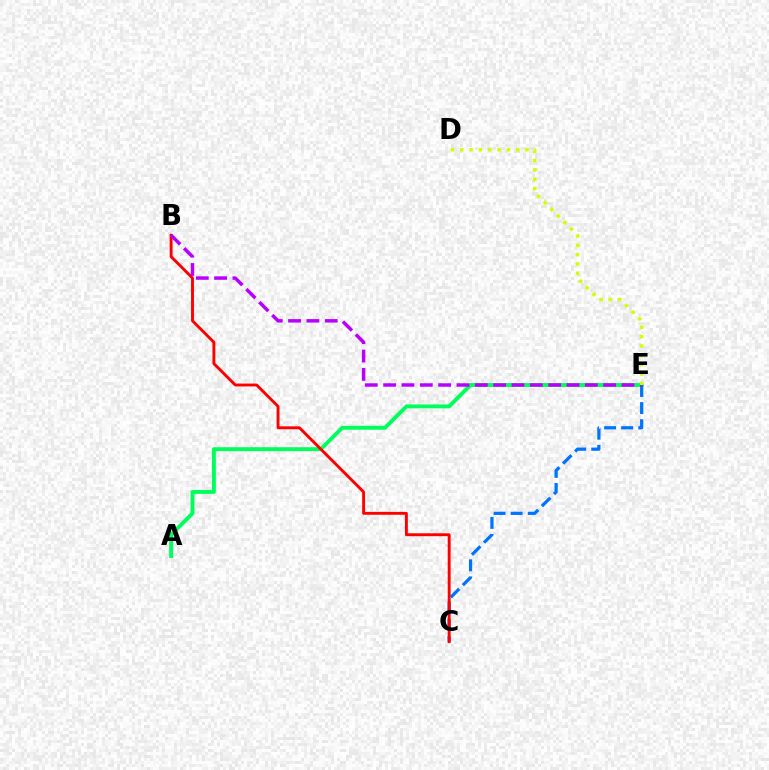{('A', 'E'): [{'color': '#00ff5c', 'line_style': 'solid', 'thickness': 2.81}], ('C', 'E'): [{'color': '#0074ff', 'line_style': 'dashed', 'thickness': 2.32}], ('B', 'C'): [{'color': '#ff0000', 'line_style': 'solid', 'thickness': 2.09}], ('B', 'E'): [{'color': '#b900ff', 'line_style': 'dashed', 'thickness': 2.49}], ('D', 'E'): [{'color': '#d1ff00', 'line_style': 'dotted', 'thickness': 2.53}]}